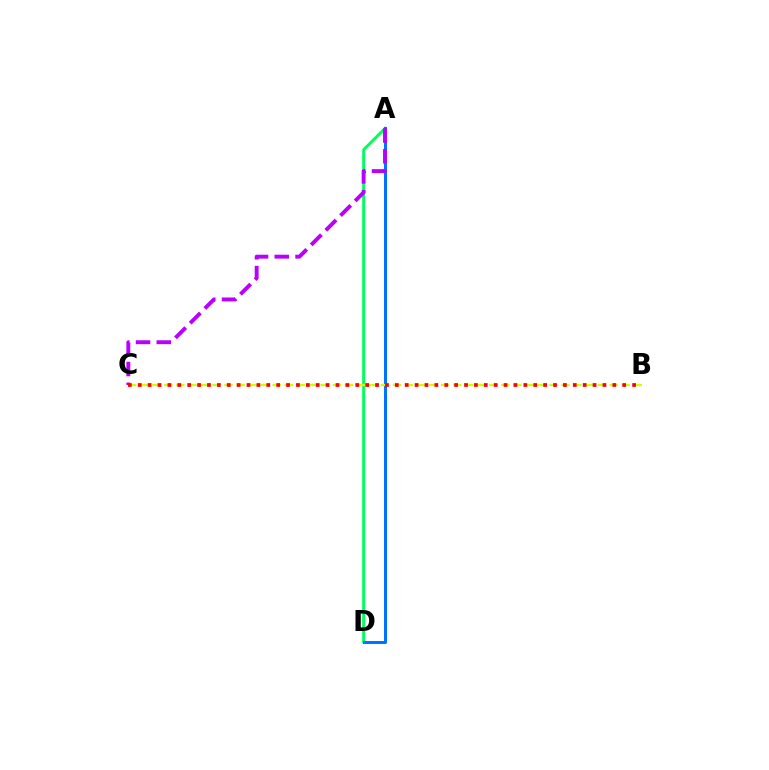{('A', 'D'): [{'color': '#00ff5c', 'line_style': 'solid', 'thickness': 2.08}, {'color': '#0074ff', 'line_style': 'solid', 'thickness': 2.17}], ('A', 'C'): [{'color': '#b900ff', 'line_style': 'dashed', 'thickness': 2.82}], ('B', 'C'): [{'color': '#d1ff00', 'line_style': 'dashed', 'thickness': 1.64}, {'color': '#ff0000', 'line_style': 'dotted', 'thickness': 2.69}]}